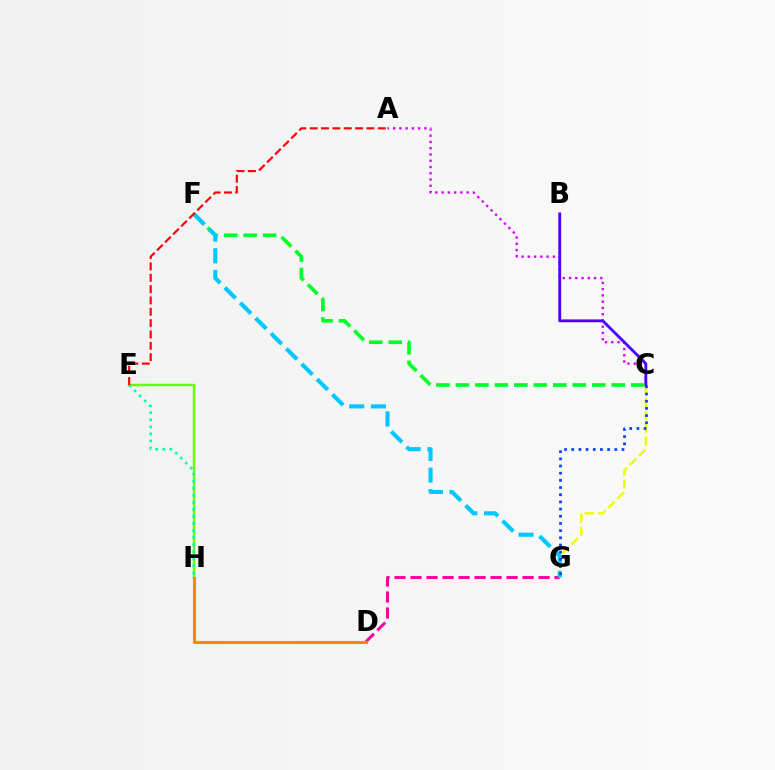{('D', 'G'): [{'color': '#ff00a0', 'line_style': 'dashed', 'thickness': 2.17}], ('E', 'H'): [{'color': '#66ff00', 'line_style': 'solid', 'thickness': 1.77}, {'color': '#00ffaf', 'line_style': 'dotted', 'thickness': 1.92}], ('C', 'G'): [{'color': '#eeff00', 'line_style': 'dashed', 'thickness': 1.76}, {'color': '#003fff', 'line_style': 'dotted', 'thickness': 1.95}], ('A', 'C'): [{'color': '#d600ff', 'line_style': 'dotted', 'thickness': 1.7}], ('D', 'H'): [{'color': '#ff8800', 'line_style': 'solid', 'thickness': 2.23}], ('B', 'C'): [{'color': '#4f00ff', 'line_style': 'solid', 'thickness': 2.07}], ('C', 'F'): [{'color': '#00ff27', 'line_style': 'dashed', 'thickness': 2.65}], ('F', 'G'): [{'color': '#00c7ff', 'line_style': 'dashed', 'thickness': 2.94}], ('A', 'E'): [{'color': '#ff0000', 'line_style': 'dashed', 'thickness': 1.54}]}